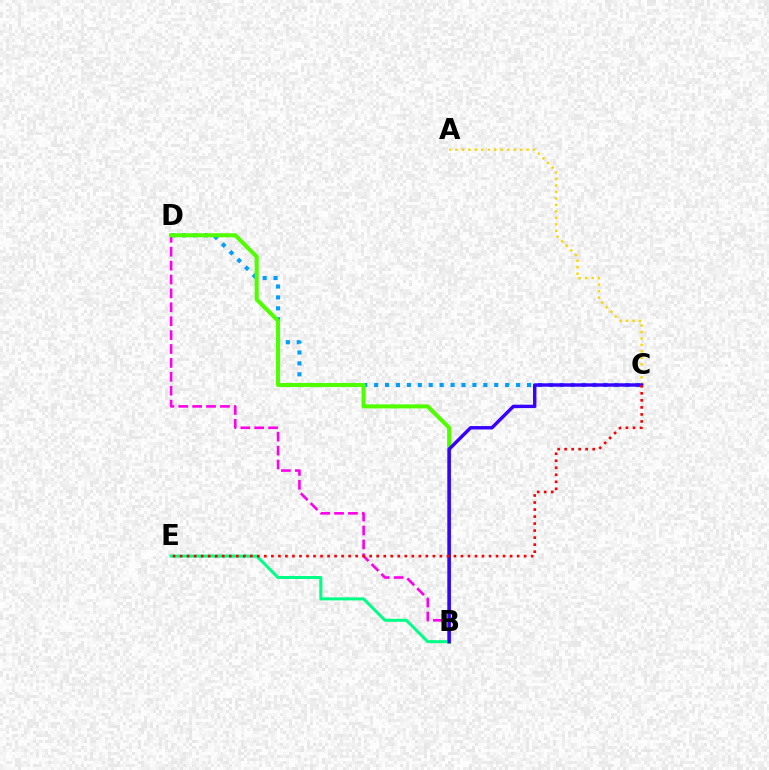{('C', 'D'): [{'color': '#009eff', 'line_style': 'dotted', 'thickness': 2.97}], ('A', 'C'): [{'color': '#ffd500', 'line_style': 'dotted', 'thickness': 1.76}], ('B', 'D'): [{'color': '#ff00ed', 'line_style': 'dashed', 'thickness': 1.89}, {'color': '#4fff00', 'line_style': 'solid', 'thickness': 2.93}], ('B', 'E'): [{'color': '#00ff86', 'line_style': 'solid', 'thickness': 2.17}], ('B', 'C'): [{'color': '#3700ff', 'line_style': 'solid', 'thickness': 2.46}], ('C', 'E'): [{'color': '#ff0000', 'line_style': 'dotted', 'thickness': 1.91}]}